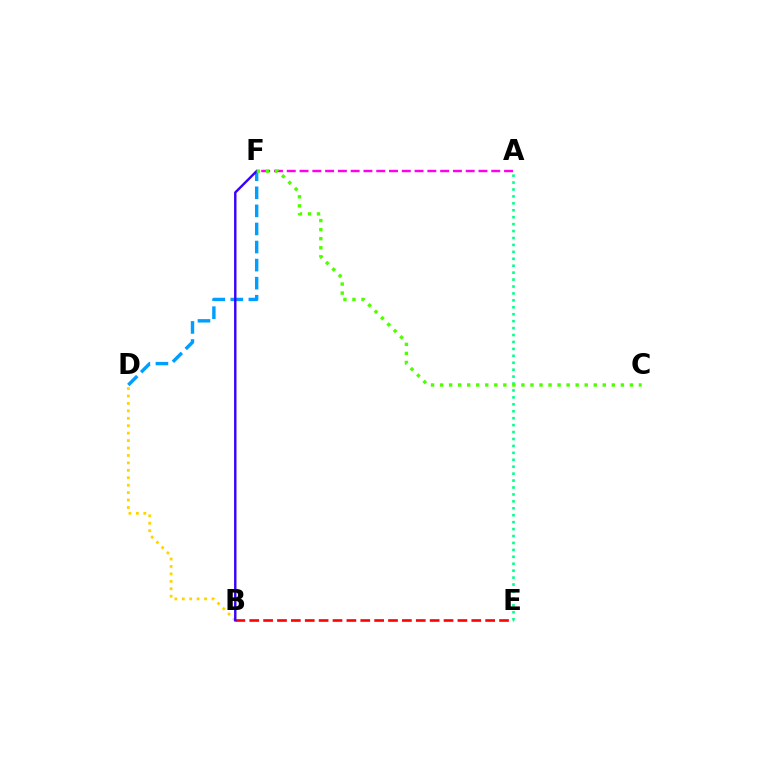{('A', 'F'): [{'color': '#ff00ed', 'line_style': 'dashed', 'thickness': 1.74}], ('B', 'E'): [{'color': '#ff0000', 'line_style': 'dashed', 'thickness': 1.89}], ('B', 'D'): [{'color': '#ffd500', 'line_style': 'dotted', 'thickness': 2.02}], ('D', 'F'): [{'color': '#009eff', 'line_style': 'dashed', 'thickness': 2.46}], ('B', 'F'): [{'color': '#3700ff', 'line_style': 'solid', 'thickness': 1.73}], ('A', 'E'): [{'color': '#00ff86', 'line_style': 'dotted', 'thickness': 1.88}], ('C', 'F'): [{'color': '#4fff00', 'line_style': 'dotted', 'thickness': 2.46}]}